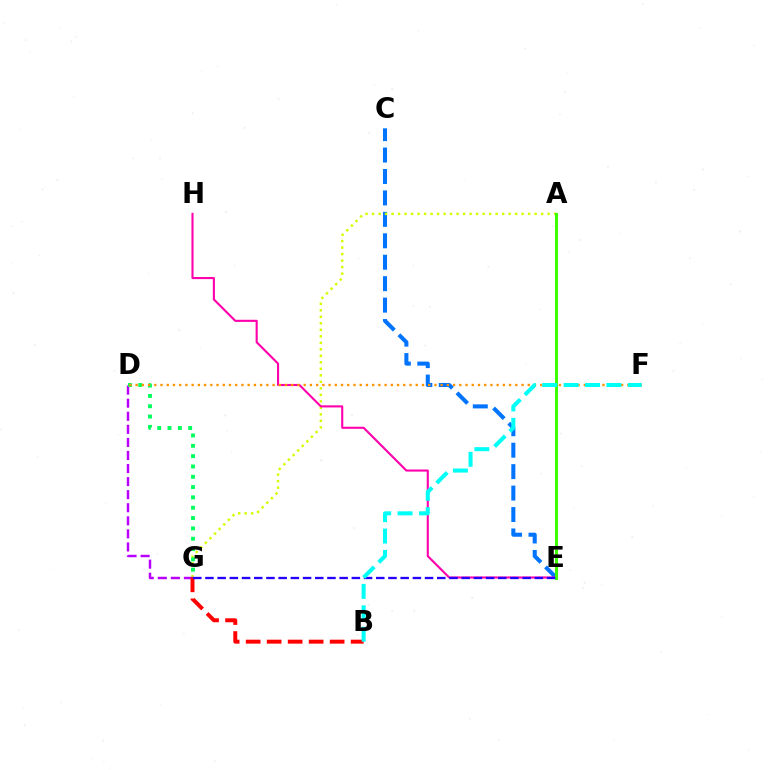{('C', 'E'): [{'color': '#0074ff', 'line_style': 'dashed', 'thickness': 2.91}], ('A', 'G'): [{'color': '#d1ff00', 'line_style': 'dotted', 'thickness': 1.77}], ('D', 'G'): [{'color': '#b900ff', 'line_style': 'dashed', 'thickness': 1.78}, {'color': '#00ff5c', 'line_style': 'dotted', 'thickness': 2.8}], ('E', 'H'): [{'color': '#ff00ac', 'line_style': 'solid', 'thickness': 1.51}], ('B', 'G'): [{'color': '#ff0000', 'line_style': 'dashed', 'thickness': 2.85}], ('D', 'F'): [{'color': '#ff9400', 'line_style': 'dotted', 'thickness': 1.69}], ('A', 'E'): [{'color': '#3dff00', 'line_style': 'solid', 'thickness': 2.17}], ('E', 'G'): [{'color': '#2500ff', 'line_style': 'dashed', 'thickness': 1.66}], ('B', 'F'): [{'color': '#00fff6', 'line_style': 'dashed', 'thickness': 2.91}]}